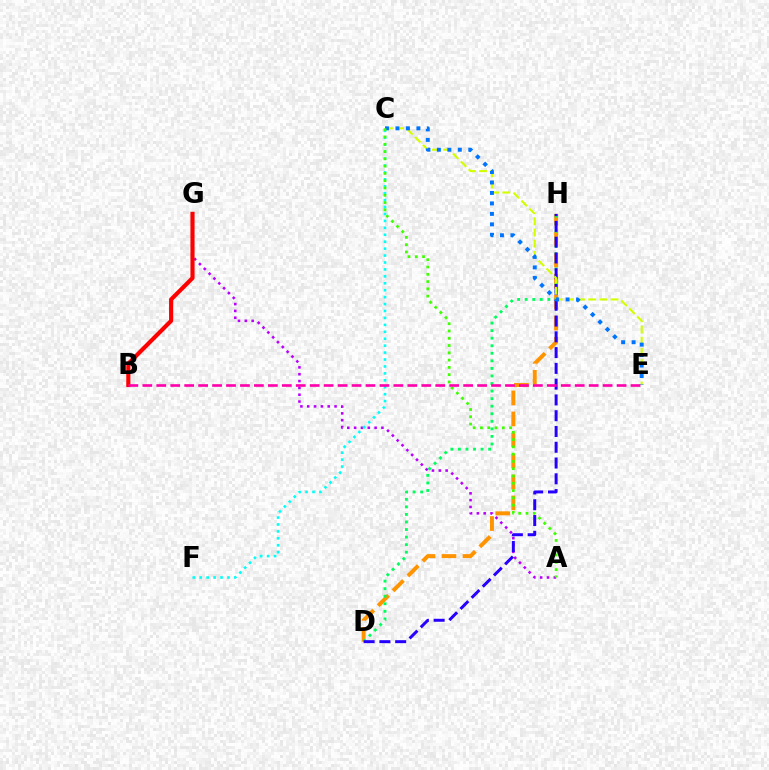{('D', 'H'): [{'color': '#ff9400', 'line_style': 'dashed', 'thickness': 2.85}, {'color': '#00ff5c', 'line_style': 'dotted', 'thickness': 2.05}, {'color': '#2500ff', 'line_style': 'dashed', 'thickness': 2.14}], ('A', 'G'): [{'color': '#b900ff', 'line_style': 'dotted', 'thickness': 1.86}], ('C', 'F'): [{'color': '#00fff6', 'line_style': 'dotted', 'thickness': 1.88}], ('C', 'E'): [{'color': '#d1ff00', 'line_style': 'dashed', 'thickness': 1.52}, {'color': '#0074ff', 'line_style': 'dotted', 'thickness': 2.84}], ('B', 'G'): [{'color': '#ff0000', 'line_style': 'solid', 'thickness': 2.97}], ('A', 'C'): [{'color': '#3dff00', 'line_style': 'dotted', 'thickness': 1.98}], ('B', 'E'): [{'color': '#ff00ac', 'line_style': 'dashed', 'thickness': 1.89}]}